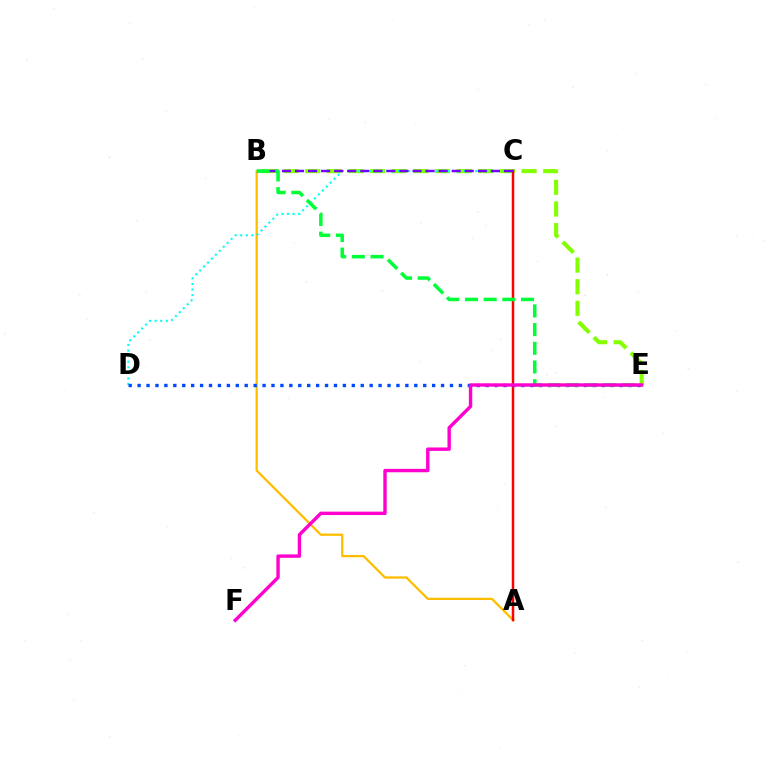{('B', 'E'): [{'color': '#84ff00', 'line_style': 'dashed', 'thickness': 2.94}, {'color': '#00ff39', 'line_style': 'dashed', 'thickness': 2.54}], ('A', 'B'): [{'color': '#ffbd00', 'line_style': 'solid', 'thickness': 1.64}], ('C', 'D'): [{'color': '#00fff6', 'line_style': 'dotted', 'thickness': 1.51}], ('A', 'C'): [{'color': '#ff0000', 'line_style': 'solid', 'thickness': 1.79}], ('D', 'E'): [{'color': '#004bff', 'line_style': 'dotted', 'thickness': 2.42}], ('B', 'C'): [{'color': '#7200ff', 'line_style': 'dashed', 'thickness': 1.77}], ('E', 'F'): [{'color': '#ff00cf', 'line_style': 'solid', 'thickness': 2.45}]}